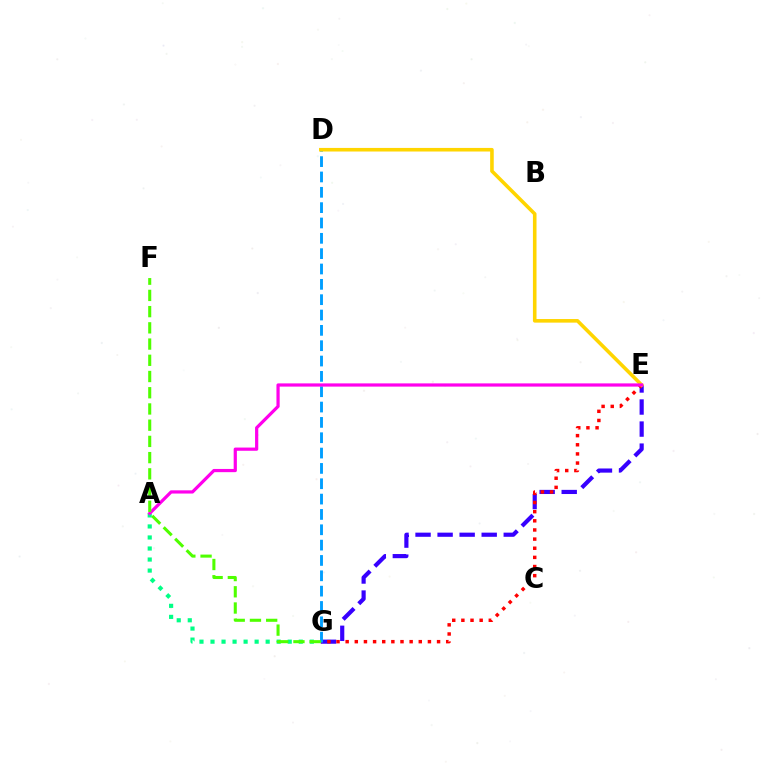{('A', 'G'): [{'color': '#00ff86', 'line_style': 'dotted', 'thickness': 3.0}], ('E', 'G'): [{'color': '#3700ff', 'line_style': 'dashed', 'thickness': 3.0}, {'color': '#ff0000', 'line_style': 'dotted', 'thickness': 2.48}], ('D', 'G'): [{'color': '#009eff', 'line_style': 'dashed', 'thickness': 2.08}], ('D', 'E'): [{'color': '#ffd500', 'line_style': 'solid', 'thickness': 2.59}], ('A', 'E'): [{'color': '#ff00ed', 'line_style': 'solid', 'thickness': 2.32}], ('F', 'G'): [{'color': '#4fff00', 'line_style': 'dashed', 'thickness': 2.2}]}